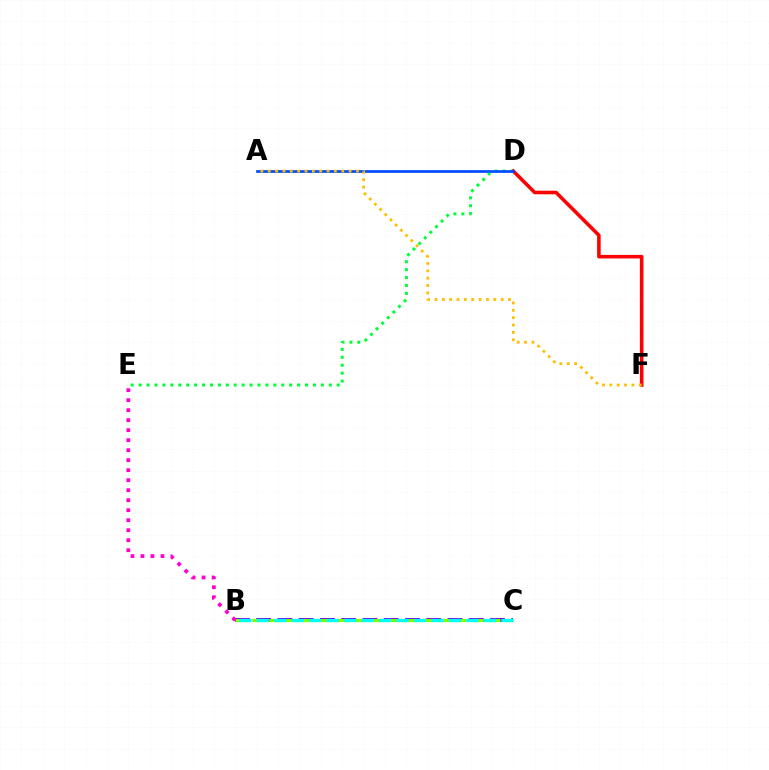{('B', 'C'): [{'color': '#7200ff', 'line_style': 'dashed', 'thickness': 2.89}, {'color': '#84ff00', 'line_style': 'dashed', 'thickness': 2.29}, {'color': '#00fff6', 'line_style': 'dashed', 'thickness': 2.37}], ('D', 'E'): [{'color': '#00ff39', 'line_style': 'dotted', 'thickness': 2.15}], ('B', 'E'): [{'color': '#ff00cf', 'line_style': 'dotted', 'thickness': 2.72}], ('D', 'F'): [{'color': '#ff0000', 'line_style': 'solid', 'thickness': 2.56}], ('A', 'D'): [{'color': '#004bff', 'line_style': 'solid', 'thickness': 1.94}], ('A', 'F'): [{'color': '#ffbd00', 'line_style': 'dotted', 'thickness': 2.0}]}